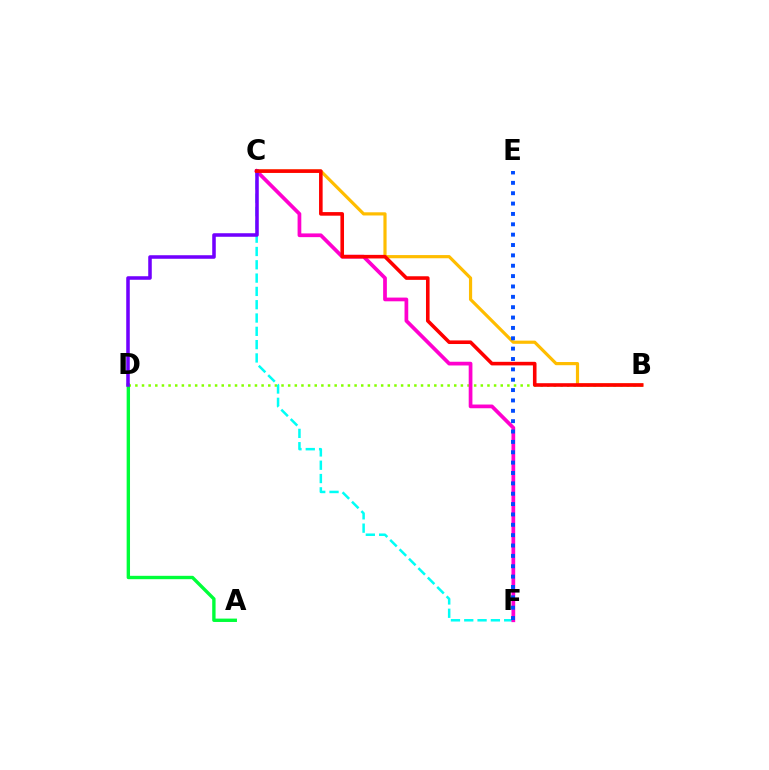{('B', 'C'): [{'color': '#ffbd00', 'line_style': 'solid', 'thickness': 2.29}, {'color': '#ff0000', 'line_style': 'solid', 'thickness': 2.59}], ('B', 'D'): [{'color': '#84ff00', 'line_style': 'dotted', 'thickness': 1.8}], ('C', 'F'): [{'color': '#00fff6', 'line_style': 'dashed', 'thickness': 1.81}, {'color': '#ff00cf', 'line_style': 'solid', 'thickness': 2.68}], ('E', 'F'): [{'color': '#004bff', 'line_style': 'dotted', 'thickness': 2.82}], ('A', 'D'): [{'color': '#00ff39', 'line_style': 'solid', 'thickness': 2.43}], ('C', 'D'): [{'color': '#7200ff', 'line_style': 'solid', 'thickness': 2.55}]}